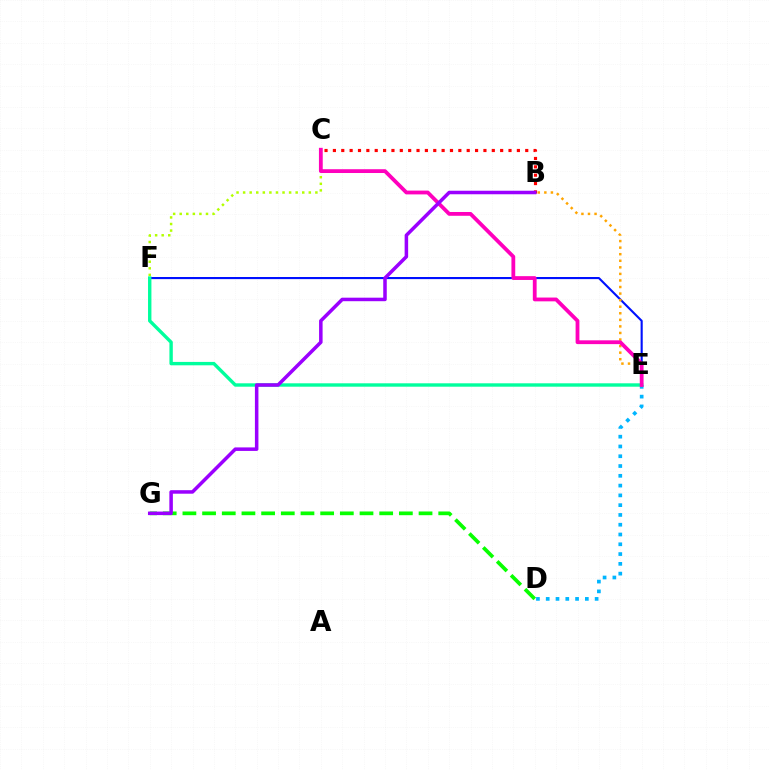{('E', 'F'): [{'color': '#0010ff', 'line_style': 'solid', 'thickness': 1.52}, {'color': '#00ff9d', 'line_style': 'solid', 'thickness': 2.44}], ('B', 'C'): [{'color': '#ff0000', 'line_style': 'dotted', 'thickness': 2.27}], ('D', 'E'): [{'color': '#00b5ff', 'line_style': 'dotted', 'thickness': 2.66}], ('C', 'F'): [{'color': '#b3ff00', 'line_style': 'dotted', 'thickness': 1.78}], ('D', 'G'): [{'color': '#08ff00', 'line_style': 'dashed', 'thickness': 2.67}], ('B', 'E'): [{'color': '#ffa500', 'line_style': 'dotted', 'thickness': 1.78}], ('C', 'E'): [{'color': '#ff00bd', 'line_style': 'solid', 'thickness': 2.73}], ('B', 'G'): [{'color': '#9b00ff', 'line_style': 'solid', 'thickness': 2.54}]}